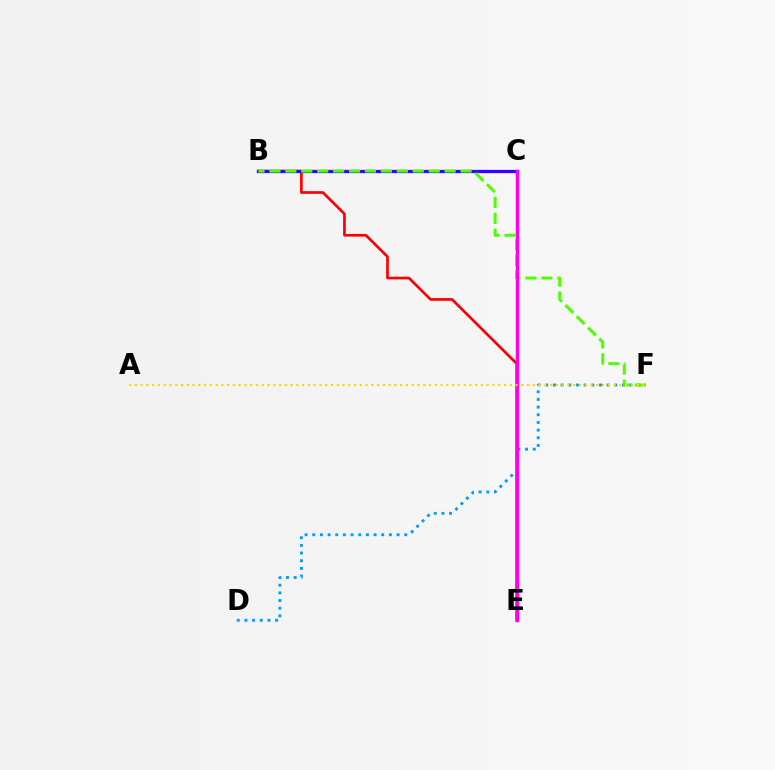{('B', 'C'): [{'color': '#00ff86', 'line_style': 'dotted', 'thickness': 1.91}, {'color': '#3700ff', 'line_style': 'solid', 'thickness': 2.35}], ('B', 'E'): [{'color': '#ff0000', 'line_style': 'solid', 'thickness': 1.94}], ('D', 'F'): [{'color': '#009eff', 'line_style': 'dotted', 'thickness': 2.08}], ('B', 'F'): [{'color': '#4fff00', 'line_style': 'dashed', 'thickness': 2.16}], ('C', 'E'): [{'color': '#ff00ed', 'line_style': 'solid', 'thickness': 2.46}], ('A', 'F'): [{'color': '#ffd500', 'line_style': 'dotted', 'thickness': 1.57}]}